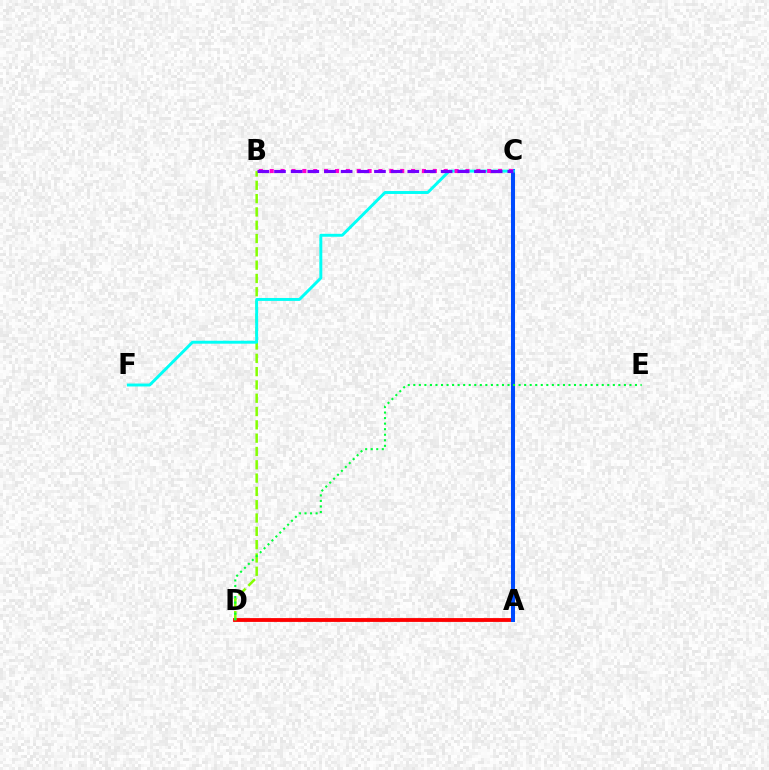{('A', 'D'): [{'color': '#ff0000', 'line_style': 'solid', 'thickness': 2.76}], ('A', 'C'): [{'color': '#ffbd00', 'line_style': 'dashed', 'thickness': 2.61}, {'color': '#004bff', 'line_style': 'solid', 'thickness': 2.91}], ('B', 'D'): [{'color': '#84ff00', 'line_style': 'dashed', 'thickness': 1.81}], ('C', 'F'): [{'color': '#00fff6', 'line_style': 'solid', 'thickness': 2.11}], ('B', 'C'): [{'color': '#ff00cf', 'line_style': 'dotted', 'thickness': 2.95}, {'color': '#7200ff', 'line_style': 'dashed', 'thickness': 2.26}], ('D', 'E'): [{'color': '#00ff39', 'line_style': 'dotted', 'thickness': 1.51}]}